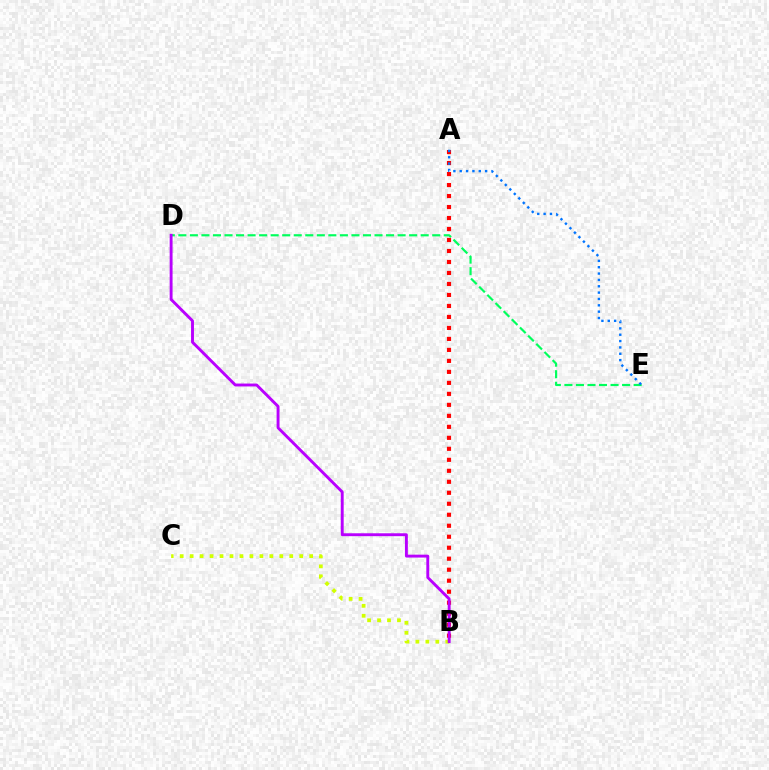{('D', 'E'): [{'color': '#00ff5c', 'line_style': 'dashed', 'thickness': 1.57}], ('A', 'B'): [{'color': '#ff0000', 'line_style': 'dotted', 'thickness': 2.99}], ('B', 'C'): [{'color': '#d1ff00', 'line_style': 'dotted', 'thickness': 2.71}], ('A', 'E'): [{'color': '#0074ff', 'line_style': 'dotted', 'thickness': 1.73}], ('B', 'D'): [{'color': '#b900ff', 'line_style': 'solid', 'thickness': 2.08}]}